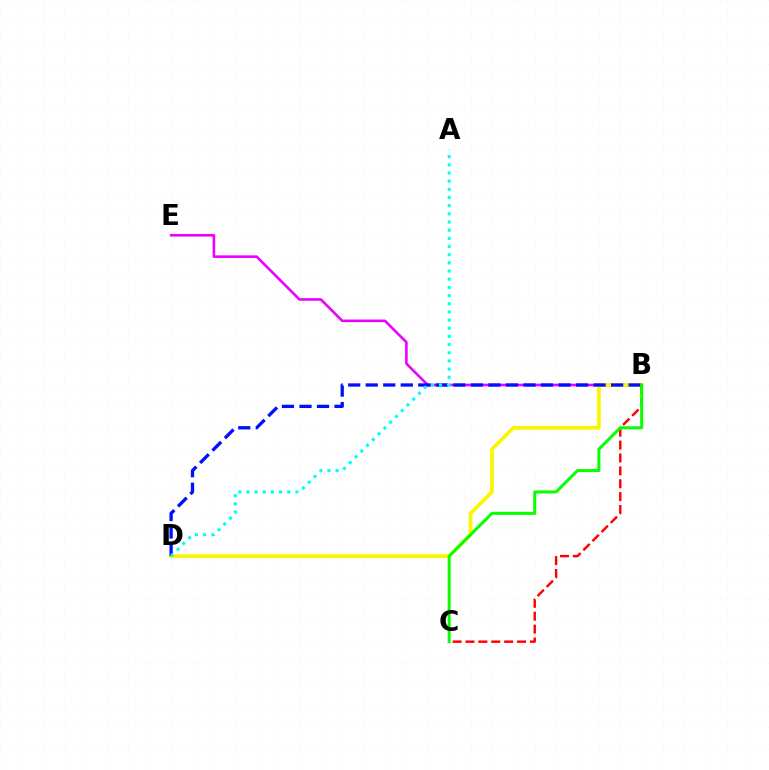{('B', 'C'): [{'color': '#ff0000', 'line_style': 'dashed', 'thickness': 1.75}, {'color': '#08ff00', 'line_style': 'solid', 'thickness': 2.17}], ('B', 'E'): [{'color': '#ee00ff', 'line_style': 'solid', 'thickness': 1.88}], ('B', 'D'): [{'color': '#fcf500', 'line_style': 'solid', 'thickness': 2.67}, {'color': '#0010ff', 'line_style': 'dashed', 'thickness': 2.38}], ('A', 'D'): [{'color': '#00fff6', 'line_style': 'dotted', 'thickness': 2.22}]}